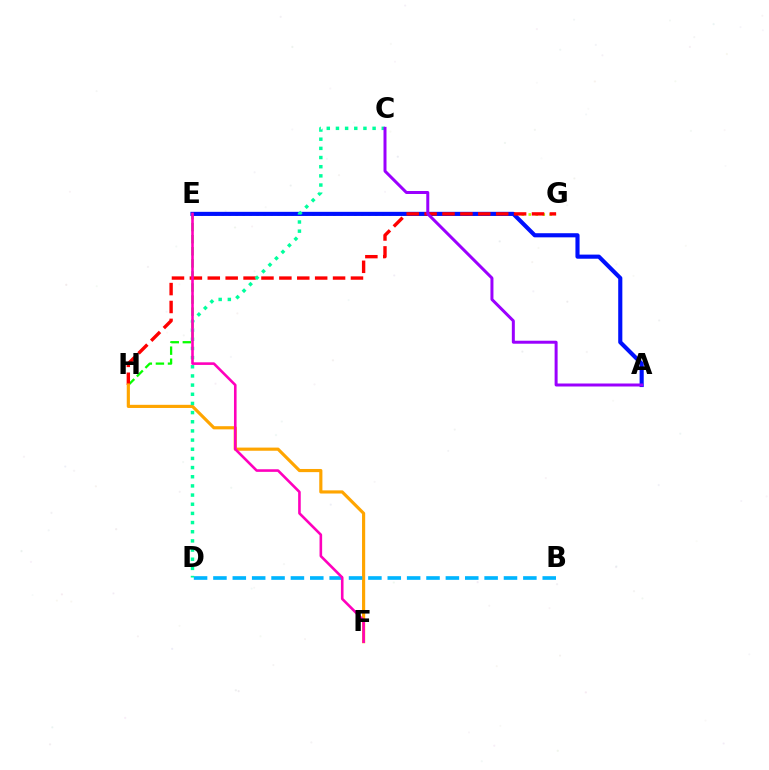{('E', 'G'): [{'color': '#b3ff00', 'line_style': 'dotted', 'thickness': 1.9}], ('E', 'H'): [{'color': '#08ff00', 'line_style': 'dashed', 'thickness': 1.64}], ('A', 'E'): [{'color': '#0010ff', 'line_style': 'solid', 'thickness': 2.97}], ('G', 'H'): [{'color': '#ff0000', 'line_style': 'dashed', 'thickness': 2.43}], ('F', 'H'): [{'color': '#ffa500', 'line_style': 'solid', 'thickness': 2.27}], ('B', 'D'): [{'color': '#00b5ff', 'line_style': 'dashed', 'thickness': 2.63}], ('C', 'D'): [{'color': '#00ff9d', 'line_style': 'dotted', 'thickness': 2.49}], ('E', 'F'): [{'color': '#ff00bd', 'line_style': 'solid', 'thickness': 1.88}], ('A', 'C'): [{'color': '#9b00ff', 'line_style': 'solid', 'thickness': 2.15}]}